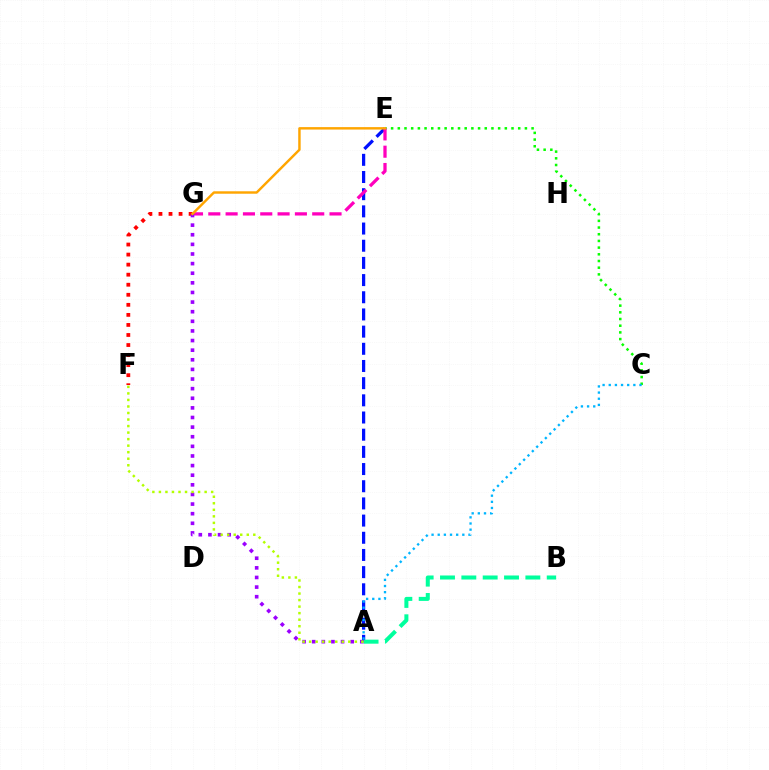{('A', 'E'): [{'color': '#0010ff', 'line_style': 'dashed', 'thickness': 2.33}], ('A', 'B'): [{'color': '#00ff9d', 'line_style': 'dashed', 'thickness': 2.9}], ('C', 'E'): [{'color': '#08ff00', 'line_style': 'dotted', 'thickness': 1.82}], ('F', 'G'): [{'color': '#ff0000', 'line_style': 'dotted', 'thickness': 2.73}], ('E', 'G'): [{'color': '#ff00bd', 'line_style': 'dashed', 'thickness': 2.35}, {'color': '#ffa500', 'line_style': 'solid', 'thickness': 1.76}], ('A', 'G'): [{'color': '#9b00ff', 'line_style': 'dotted', 'thickness': 2.61}], ('A', 'C'): [{'color': '#00b5ff', 'line_style': 'dotted', 'thickness': 1.67}], ('A', 'F'): [{'color': '#b3ff00', 'line_style': 'dotted', 'thickness': 1.77}]}